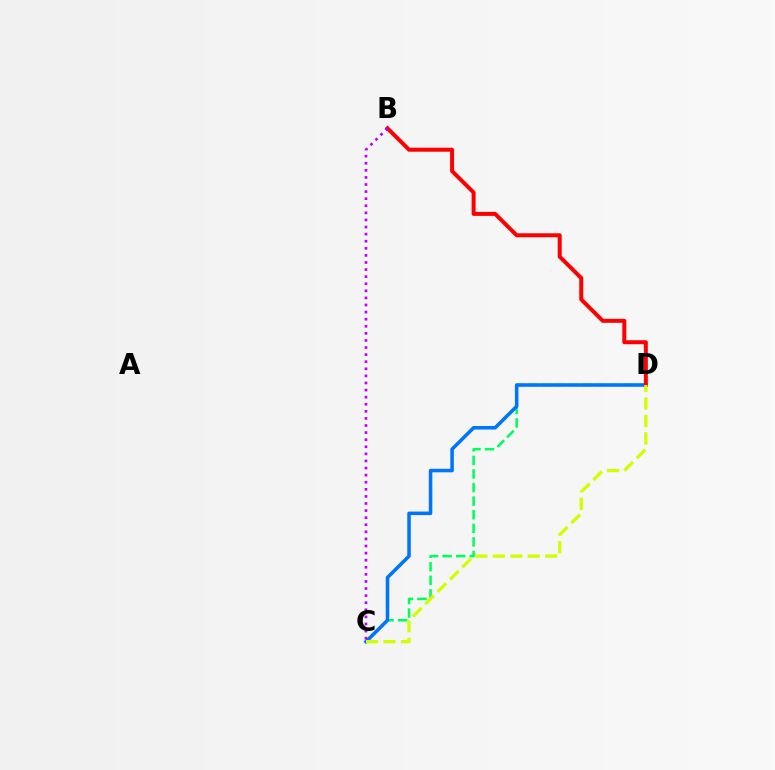{('C', 'D'): [{'color': '#00ff5c', 'line_style': 'dashed', 'thickness': 1.84}, {'color': '#0074ff', 'line_style': 'solid', 'thickness': 2.55}, {'color': '#d1ff00', 'line_style': 'dashed', 'thickness': 2.37}], ('B', 'D'): [{'color': '#ff0000', 'line_style': 'solid', 'thickness': 2.88}], ('B', 'C'): [{'color': '#b900ff', 'line_style': 'dotted', 'thickness': 1.93}]}